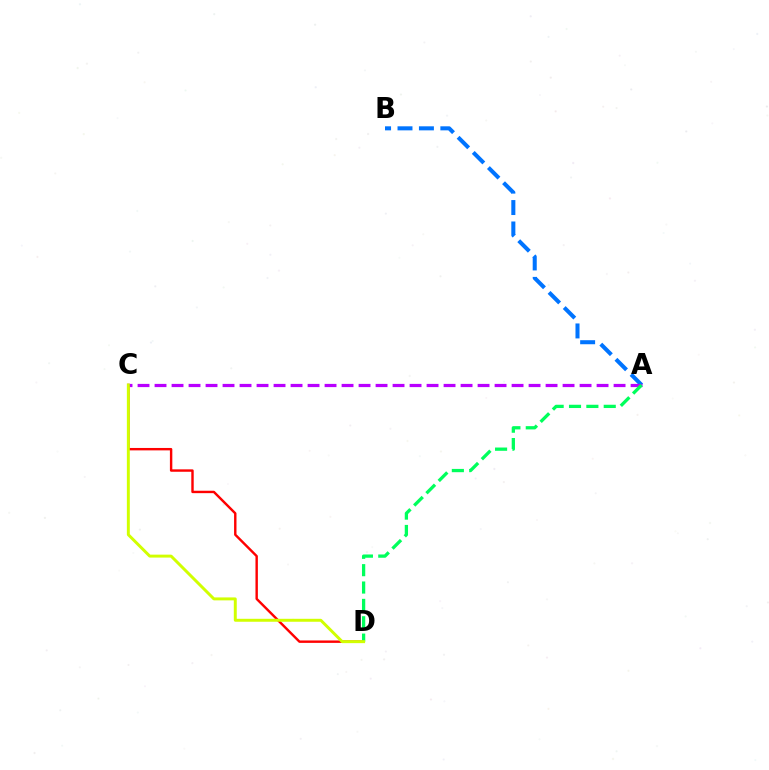{('C', 'D'): [{'color': '#ff0000', 'line_style': 'solid', 'thickness': 1.74}, {'color': '#d1ff00', 'line_style': 'solid', 'thickness': 2.13}], ('A', 'B'): [{'color': '#0074ff', 'line_style': 'dashed', 'thickness': 2.91}], ('A', 'C'): [{'color': '#b900ff', 'line_style': 'dashed', 'thickness': 2.31}], ('A', 'D'): [{'color': '#00ff5c', 'line_style': 'dashed', 'thickness': 2.36}]}